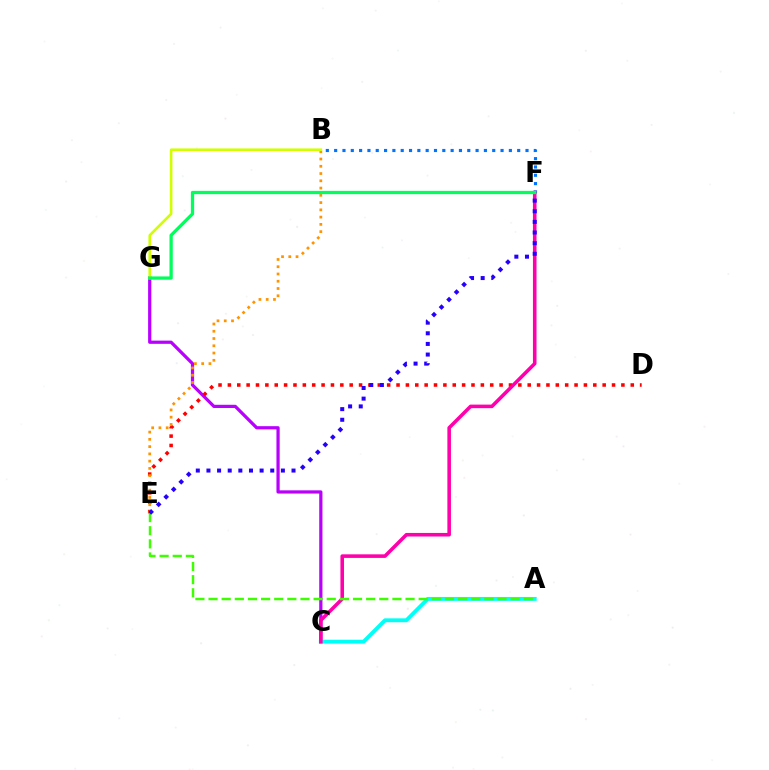{('C', 'G'): [{'color': '#b900ff', 'line_style': 'solid', 'thickness': 2.32}], ('A', 'C'): [{'color': '#00fff6', 'line_style': 'solid', 'thickness': 2.79}], ('B', 'F'): [{'color': '#0074ff', 'line_style': 'dotted', 'thickness': 2.26}], ('D', 'E'): [{'color': '#ff0000', 'line_style': 'dotted', 'thickness': 2.55}], ('B', 'E'): [{'color': '#ff9400', 'line_style': 'dotted', 'thickness': 1.97}], ('B', 'G'): [{'color': '#d1ff00', 'line_style': 'solid', 'thickness': 1.87}], ('C', 'F'): [{'color': '#ff00ac', 'line_style': 'solid', 'thickness': 2.57}], ('A', 'E'): [{'color': '#3dff00', 'line_style': 'dashed', 'thickness': 1.78}], ('E', 'F'): [{'color': '#2500ff', 'line_style': 'dotted', 'thickness': 2.89}], ('F', 'G'): [{'color': '#00ff5c', 'line_style': 'solid', 'thickness': 2.36}]}